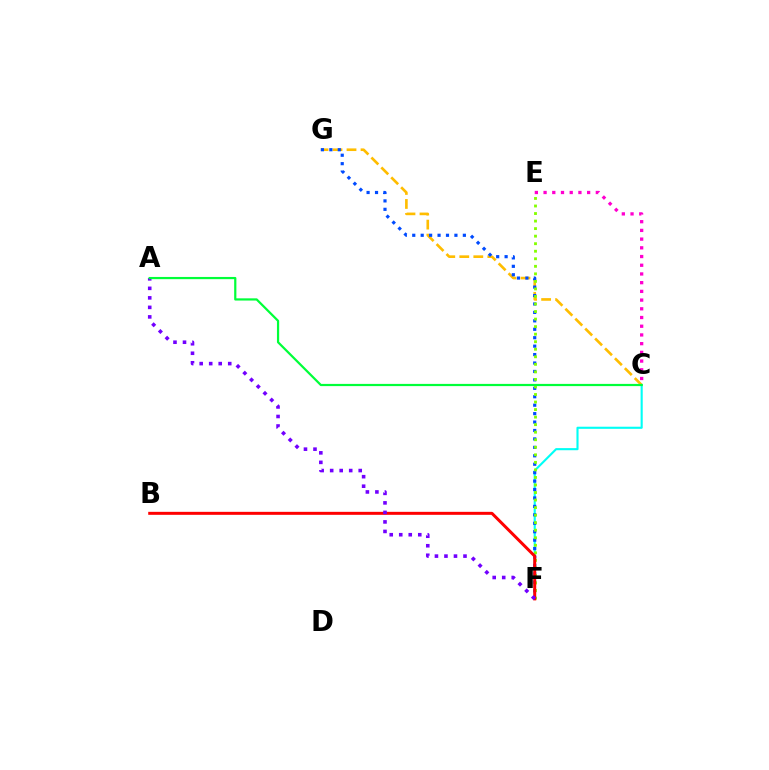{('C', 'G'): [{'color': '#ffbd00', 'line_style': 'dashed', 'thickness': 1.9}], ('C', 'F'): [{'color': '#00fff6', 'line_style': 'solid', 'thickness': 1.52}], ('F', 'G'): [{'color': '#004bff', 'line_style': 'dotted', 'thickness': 2.29}], ('E', 'F'): [{'color': '#84ff00', 'line_style': 'dotted', 'thickness': 2.05}], ('B', 'F'): [{'color': '#ff0000', 'line_style': 'solid', 'thickness': 2.15}], ('C', 'E'): [{'color': '#ff00cf', 'line_style': 'dotted', 'thickness': 2.37}], ('A', 'F'): [{'color': '#7200ff', 'line_style': 'dotted', 'thickness': 2.59}], ('A', 'C'): [{'color': '#00ff39', 'line_style': 'solid', 'thickness': 1.59}]}